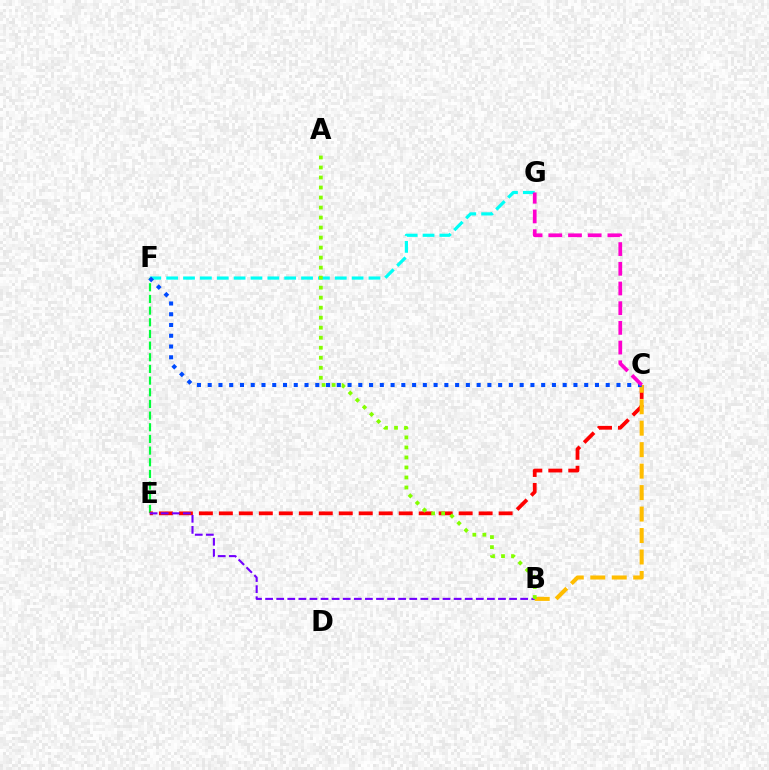{('F', 'G'): [{'color': '#00fff6', 'line_style': 'dashed', 'thickness': 2.29}], ('E', 'F'): [{'color': '#00ff39', 'line_style': 'dashed', 'thickness': 1.58}], ('C', 'E'): [{'color': '#ff0000', 'line_style': 'dashed', 'thickness': 2.71}], ('B', 'C'): [{'color': '#ffbd00', 'line_style': 'dashed', 'thickness': 2.92}], ('B', 'E'): [{'color': '#7200ff', 'line_style': 'dashed', 'thickness': 1.51}], ('A', 'B'): [{'color': '#84ff00', 'line_style': 'dotted', 'thickness': 2.72}], ('C', 'F'): [{'color': '#004bff', 'line_style': 'dotted', 'thickness': 2.92}], ('C', 'G'): [{'color': '#ff00cf', 'line_style': 'dashed', 'thickness': 2.68}]}